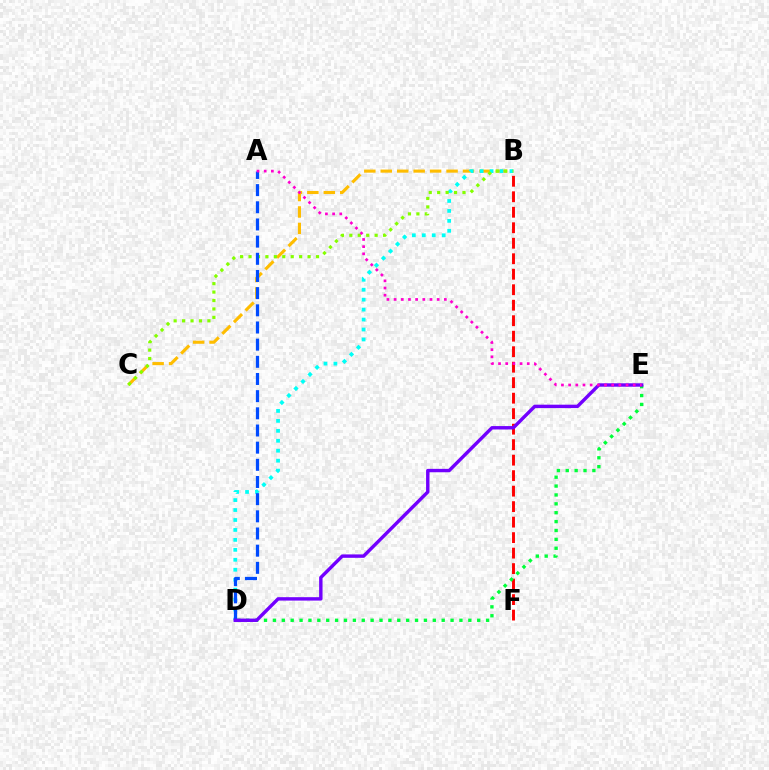{('B', 'F'): [{'color': '#ff0000', 'line_style': 'dashed', 'thickness': 2.1}], ('B', 'C'): [{'color': '#ffbd00', 'line_style': 'dashed', 'thickness': 2.23}, {'color': '#84ff00', 'line_style': 'dotted', 'thickness': 2.29}], ('B', 'D'): [{'color': '#00fff6', 'line_style': 'dotted', 'thickness': 2.7}], ('A', 'D'): [{'color': '#004bff', 'line_style': 'dashed', 'thickness': 2.33}], ('D', 'E'): [{'color': '#00ff39', 'line_style': 'dotted', 'thickness': 2.41}, {'color': '#7200ff', 'line_style': 'solid', 'thickness': 2.45}], ('A', 'E'): [{'color': '#ff00cf', 'line_style': 'dotted', 'thickness': 1.95}]}